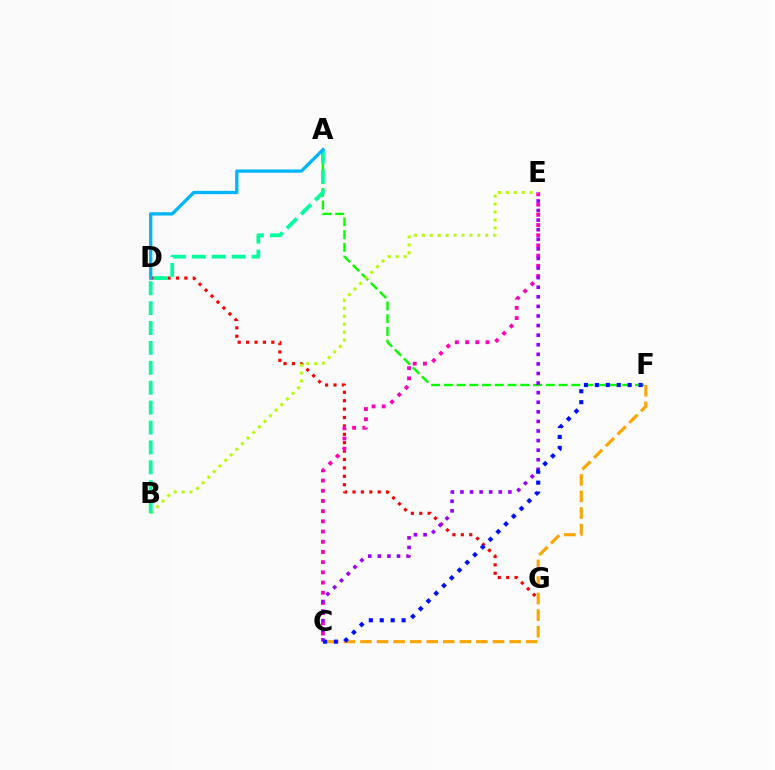{('D', 'G'): [{'color': '#ff0000', 'line_style': 'dotted', 'thickness': 2.28}], ('A', 'F'): [{'color': '#08ff00', 'line_style': 'dashed', 'thickness': 1.73}], ('C', 'F'): [{'color': '#ffa500', 'line_style': 'dashed', 'thickness': 2.25}, {'color': '#0010ff', 'line_style': 'dotted', 'thickness': 2.97}], ('C', 'E'): [{'color': '#ff00bd', 'line_style': 'dotted', 'thickness': 2.77}, {'color': '#9b00ff', 'line_style': 'dotted', 'thickness': 2.6}], ('B', 'E'): [{'color': '#b3ff00', 'line_style': 'dotted', 'thickness': 2.15}], ('A', 'B'): [{'color': '#00ff9d', 'line_style': 'dashed', 'thickness': 2.7}], ('A', 'D'): [{'color': '#00b5ff', 'line_style': 'solid', 'thickness': 2.37}]}